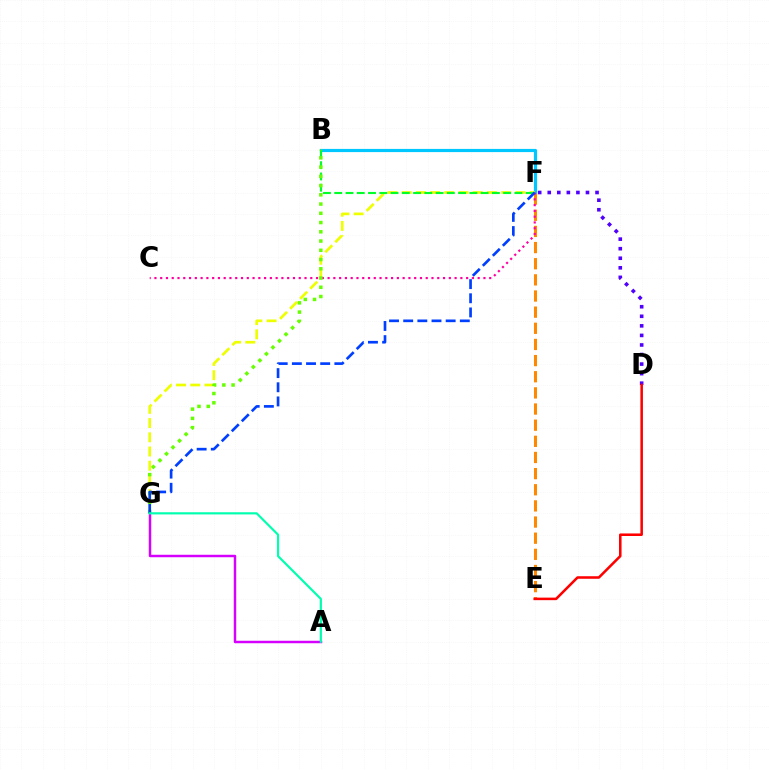{('B', 'F'): [{'color': '#00c7ff', 'line_style': 'solid', 'thickness': 2.29}, {'color': '#00ff27', 'line_style': 'dashed', 'thickness': 1.53}], ('E', 'F'): [{'color': '#ff8800', 'line_style': 'dashed', 'thickness': 2.19}], ('F', 'G'): [{'color': '#eeff00', 'line_style': 'dashed', 'thickness': 1.93}, {'color': '#003fff', 'line_style': 'dashed', 'thickness': 1.92}], ('D', 'F'): [{'color': '#4f00ff', 'line_style': 'dotted', 'thickness': 2.6}], ('D', 'E'): [{'color': '#ff0000', 'line_style': 'solid', 'thickness': 1.83}], ('C', 'F'): [{'color': '#ff00a0', 'line_style': 'dotted', 'thickness': 1.57}], ('A', 'G'): [{'color': '#d600ff', 'line_style': 'solid', 'thickness': 1.77}, {'color': '#00ffaf', 'line_style': 'solid', 'thickness': 1.57}], ('B', 'G'): [{'color': '#66ff00', 'line_style': 'dotted', 'thickness': 2.51}]}